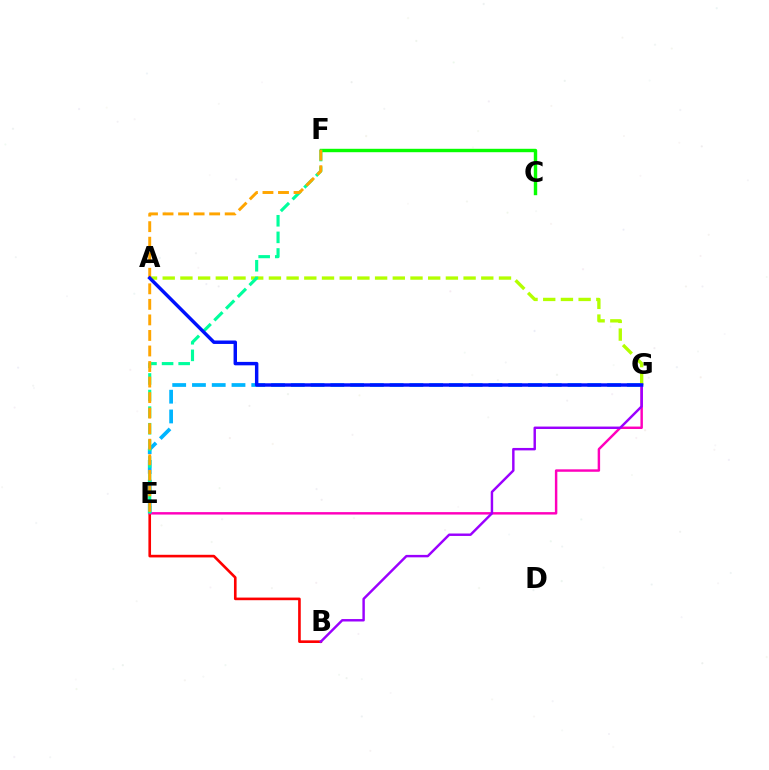{('A', 'G'): [{'color': '#b3ff00', 'line_style': 'dashed', 'thickness': 2.4}, {'color': '#0010ff', 'line_style': 'solid', 'thickness': 2.48}], ('B', 'E'): [{'color': '#ff0000', 'line_style': 'solid', 'thickness': 1.9}], ('E', 'G'): [{'color': '#ff00bd', 'line_style': 'solid', 'thickness': 1.76}, {'color': '#00b5ff', 'line_style': 'dashed', 'thickness': 2.69}], ('C', 'F'): [{'color': '#08ff00', 'line_style': 'solid', 'thickness': 2.45}], ('E', 'F'): [{'color': '#00ff9d', 'line_style': 'dashed', 'thickness': 2.25}, {'color': '#ffa500', 'line_style': 'dashed', 'thickness': 2.11}], ('B', 'G'): [{'color': '#9b00ff', 'line_style': 'solid', 'thickness': 1.76}]}